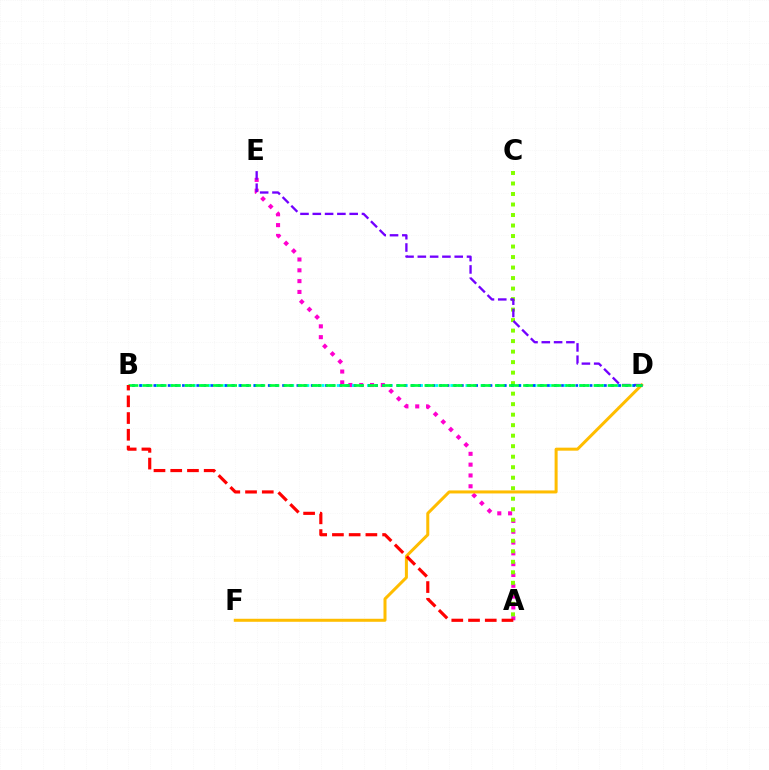{('A', 'E'): [{'color': '#ff00cf', 'line_style': 'dotted', 'thickness': 2.94}], ('B', 'D'): [{'color': '#00fff6', 'line_style': 'dotted', 'thickness': 2.06}, {'color': '#004bff', 'line_style': 'dotted', 'thickness': 1.94}, {'color': '#00ff39', 'line_style': 'dashed', 'thickness': 1.91}], ('A', 'C'): [{'color': '#84ff00', 'line_style': 'dotted', 'thickness': 2.86}], ('D', 'E'): [{'color': '#7200ff', 'line_style': 'dashed', 'thickness': 1.67}], ('D', 'F'): [{'color': '#ffbd00', 'line_style': 'solid', 'thickness': 2.17}], ('A', 'B'): [{'color': '#ff0000', 'line_style': 'dashed', 'thickness': 2.27}]}